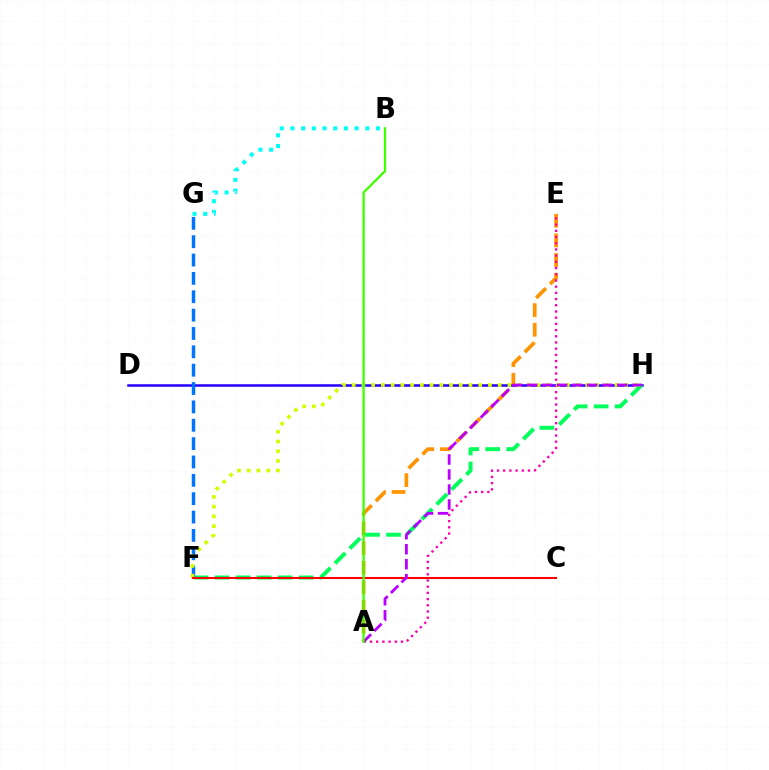{('A', 'E'): [{'color': '#ff9400', 'line_style': 'dashed', 'thickness': 2.67}, {'color': '#ff00ac', 'line_style': 'dotted', 'thickness': 1.69}], ('D', 'H'): [{'color': '#2500ff', 'line_style': 'solid', 'thickness': 1.81}], ('F', 'H'): [{'color': '#00ff5c', 'line_style': 'dashed', 'thickness': 2.86}, {'color': '#d1ff00', 'line_style': 'dotted', 'thickness': 2.64}], ('F', 'G'): [{'color': '#0074ff', 'line_style': 'dashed', 'thickness': 2.49}], ('C', 'F'): [{'color': '#ff0000', 'line_style': 'solid', 'thickness': 1.5}], ('A', 'H'): [{'color': '#b900ff', 'line_style': 'dashed', 'thickness': 2.04}], ('B', 'G'): [{'color': '#00fff6', 'line_style': 'dotted', 'thickness': 2.9}], ('A', 'B'): [{'color': '#3dff00', 'line_style': 'solid', 'thickness': 1.63}]}